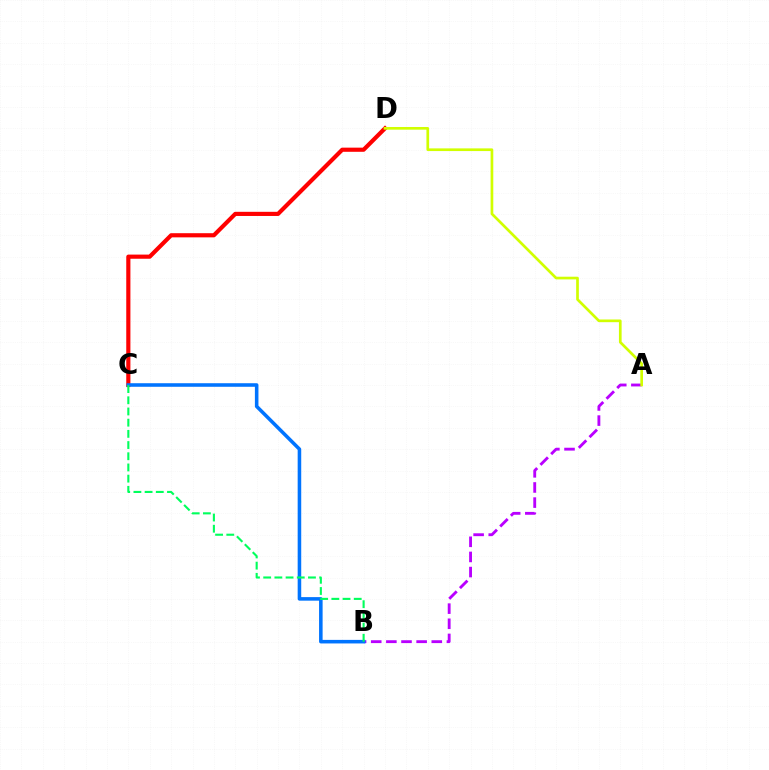{('C', 'D'): [{'color': '#ff0000', 'line_style': 'solid', 'thickness': 2.99}], ('A', 'B'): [{'color': '#b900ff', 'line_style': 'dashed', 'thickness': 2.06}], ('B', 'C'): [{'color': '#0074ff', 'line_style': 'solid', 'thickness': 2.56}, {'color': '#00ff5c', 'line_style': 'dashed', 'thickness': 1.52}], ('A', 'D'): [{'color': '#d1ff00', 'line_style': 'solid', 'thickness': 1.93}]}